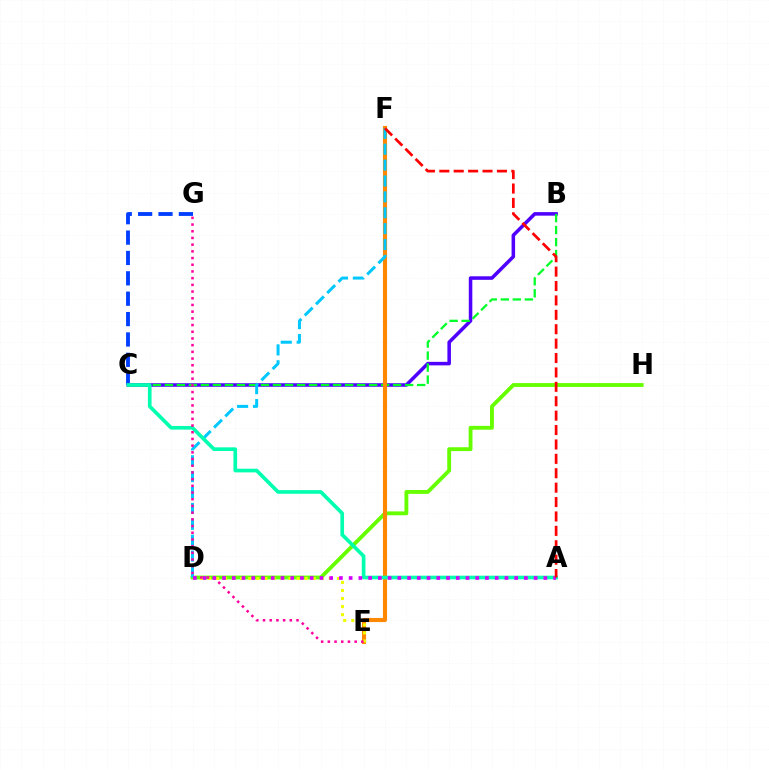{('B', 'C'): [{'color': '#4f00ff', 'line_style': 'solid', 'thickness': 2.54}, {'color': '#00ff27', 'line_style': 'dashed', 'thickness': 1.63}], ('D', 'H'): [{'color': '#66ff00', 'line_style': 'solid', 'thickness': 2.78}], ('E', 'F'): [{'color': '#ff8800', 'line_style': 'solid', 'thickness': 2.96}], ('C', 'G'): [{'color': '#003fff', 'line_style': 'dashed', 'thickness': 2.77}], ('D', 'F'): [{'color': '#00c7ff', 'line_style': 'dashed', 'thickness': 2.16}], ('D', 'E'): [{'color': '#eeff00', 'line_style': 'dotted', 'thickness': 2.19}], ('A', 'C'): [{'color': '#00ffaf', 'line_style': 'solid', 'thickness': 2.63}], ('E', 'G'): [{'color': '#ff00a0', 'line_style': 'dotted', 'thickness': 1.82}], ('A', 'D'): [{'color': '#d600ff', 'line_style': 'dotted', 'thickness': 2.65}], ('A', 'F'): [{'color': '#ff0000', 'line_style': 'dashed', 'thickness': 1.96}]}